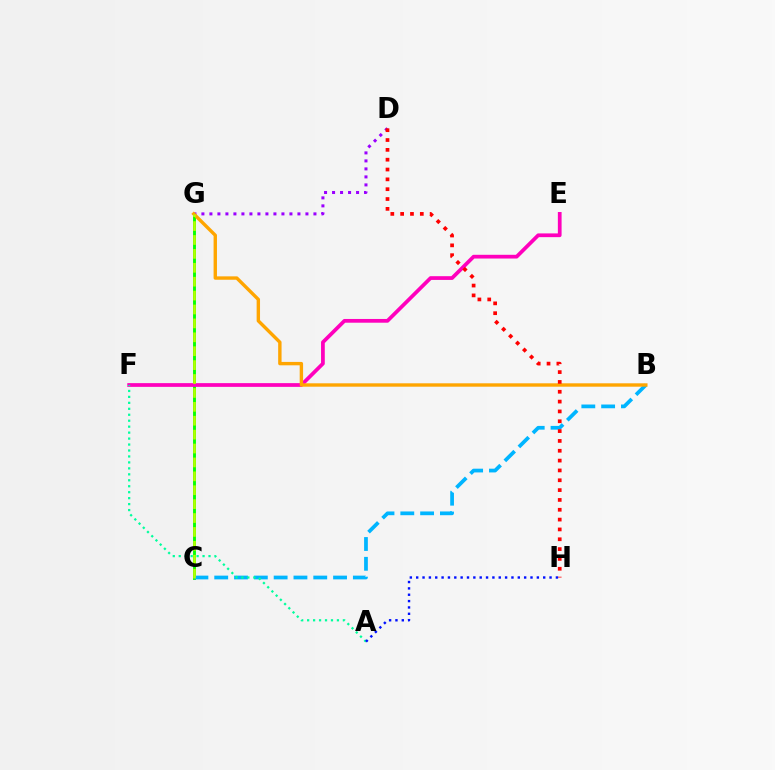{('C', 'G'): [{'color': '#08ff00', 'line_style': 'solid', 'thickness': 2.08}, {'color': '#b3ff00', 'line_style': 'dashed', 'thickness': 1.89}], ('D', 'G'): [{'color': '#9b00ff', 'line_style': 'dotted', 'thickness': 2.17}], ('B', 'C'): [{'color': '#00b5ff', 'line_style': 'dashed', 'thickness': 2.69}], ('E', 'F'): [{'color': '#ff00bd', 'line_style': 'solid', 'thickness': 2.69}], ('B', 'G'): [{'color': '#ffa500', 'line_style': 'solid', 'thickness': 2.44}], ('A', 'F'): [{'color': '#00ff9d', 'line_style': 'dotted', 'thickness': 1.62}], ('D', 'H'): [{'color': '#ff0000', 'line_style': 'dotted', 'thickness': 2.67}], ('A', 'H'): [{'color': '#0010ff', 'line_style': 'dotted', 'thickness': 1.73}]}